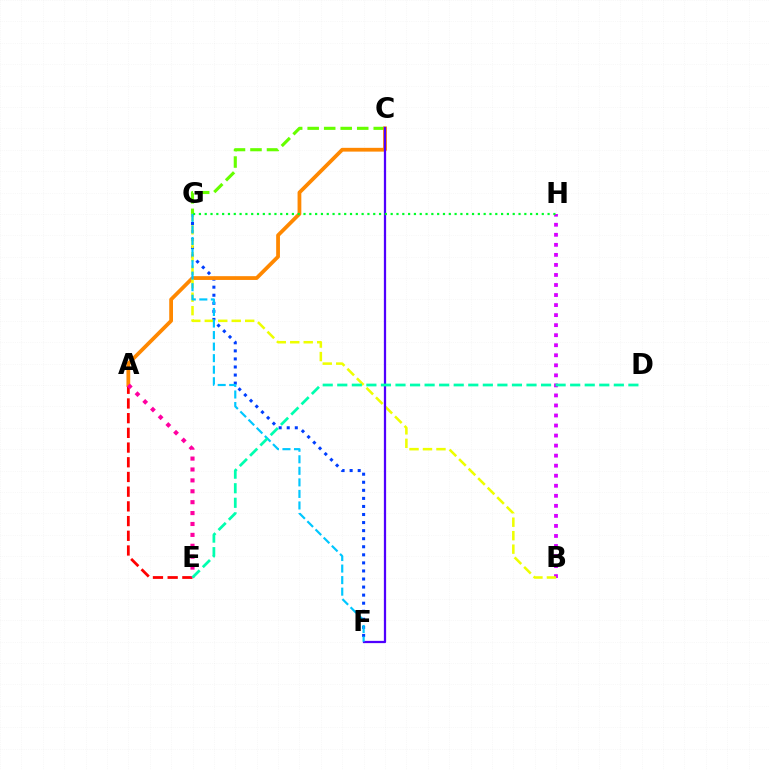{('A', 'E'): [{'color': '#ff0000', 'line_style': 'dashed', 'thickness': 2.0}, {'color': '#ff00a0', 'line_style': 'dotted', 'thickness': 2.96}], ('B', 'H'): [{'color': '#d600ff', 'line_style': 'dotted', 'thickness': 2.73}], ('F', 'G'): [{'color': '#003fff', 'line_style': 'dotted', 'thickness': 2.19}, {'color': '#00c7ff', 'line_style': 'dashed', 'thickness': 1.57}], ('C', 'G'): [{'color': '#66ff00', 'line_style': 'dashed', 'thickness': 2.24}], ('A', 'C'): [{'color': '#ff8800', 'line_style': 'solid', 'thickness': 2.72}], ('B', 'G'): [{'color': '#eeff00', 'line_style': 'dashed', 'thickness': 1.83}], ('C', 'F'): [{'color': '#4f00ff', 'line_style': 'solid', 'thickness': 1.62}], ('D', 'E'): [{'color': '#00ffaf', 'line_style': 'dashed', 'thickness': 1.98}], ('G', 'H'): [{'color': '#00ff27', 'line_style': 'dotted', 'thickness': 1.58}]}